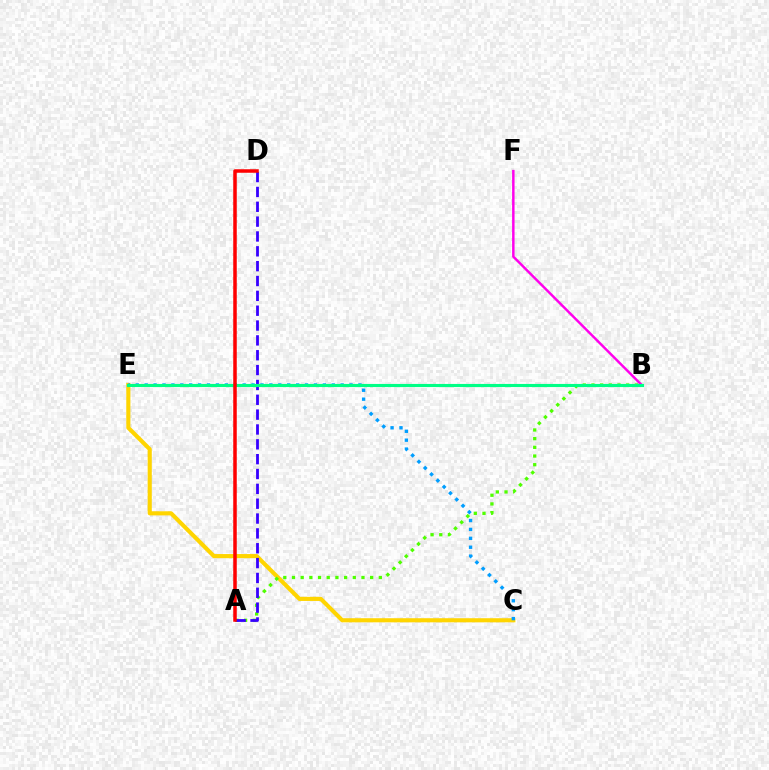{('C', 'E'): [{'color': '#ffd500', 'line_style': 'solid', 'thickness': 2.97}, {'color': '#009eff', 'line_style': 'dotted', 'thickness': 2.42}], ('A', 'B'): [{'color': '#4fff00', 'line_style': 'dotted', 'thickness': 2.36}], ('B', 'F'): [{'color': '#ff00ed', 'line_style': 'solid', 'thickness': 1.77}], ('A', 'D'): [{'color': '#3700ff', 'line_style': 'dashed', 'thickness': 2.02}, {'color': '#ff0000', 'line_style': 'solid', 'thickness': 2.53}], ('B', 'E'): [{'color': '#00ff86', 'line_style': 'solid', 'thickness': 2.25}]}